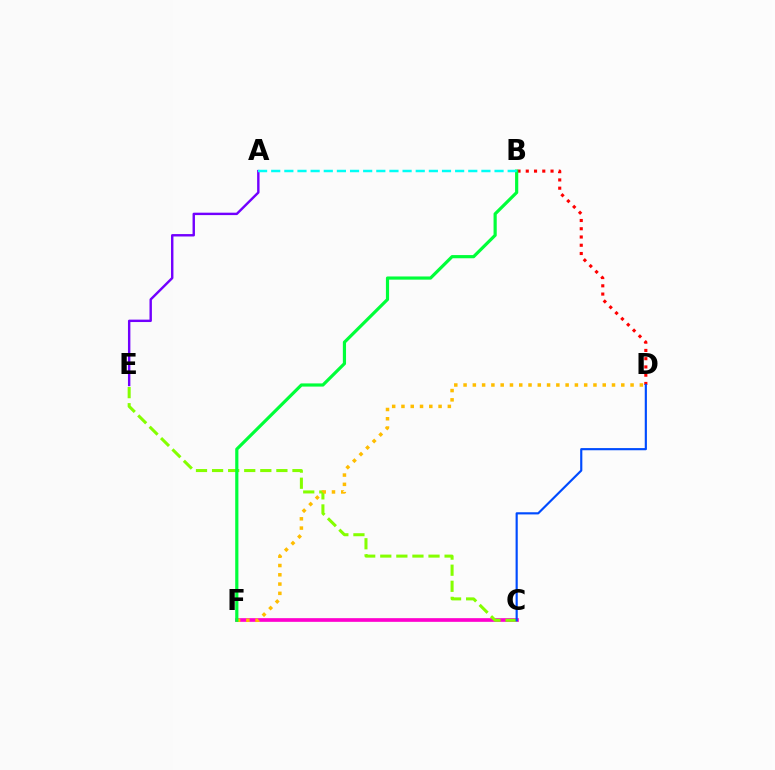{('C', 'F'): [{'color': '#ff00cf', 'line_style': 'solid', 'thickness': 2.65}], ('B', 'D'): [{'color': '#ff0000', 'line_style': 'dotted', 'thickness': 2.24}], ('A', 'E'): [{'color': '#7200ff', 'line_style': 'solid', 'thickness': 1.74}], ('C', 'E'): [{'color': '#84ff00', 'line_style': 'dashed', 'thickness': 2.18}], ('C', 'D'): [{'color': '#004bff', 'line_style': 'solid', 'thickness': 1.56}], ('D', 'F'): [{'color': '#ffbd00', 'line_style': 'dotted', 'thickness': 2.52}], ('B', 'F'): [{'color': '#00ff39', 'line_style': 'solid', 'thickness': 2.29}], ('A', 'B'): [{'color': '#00fff6', 'line_style': 'dashed', 'thickness': 1.78}]}